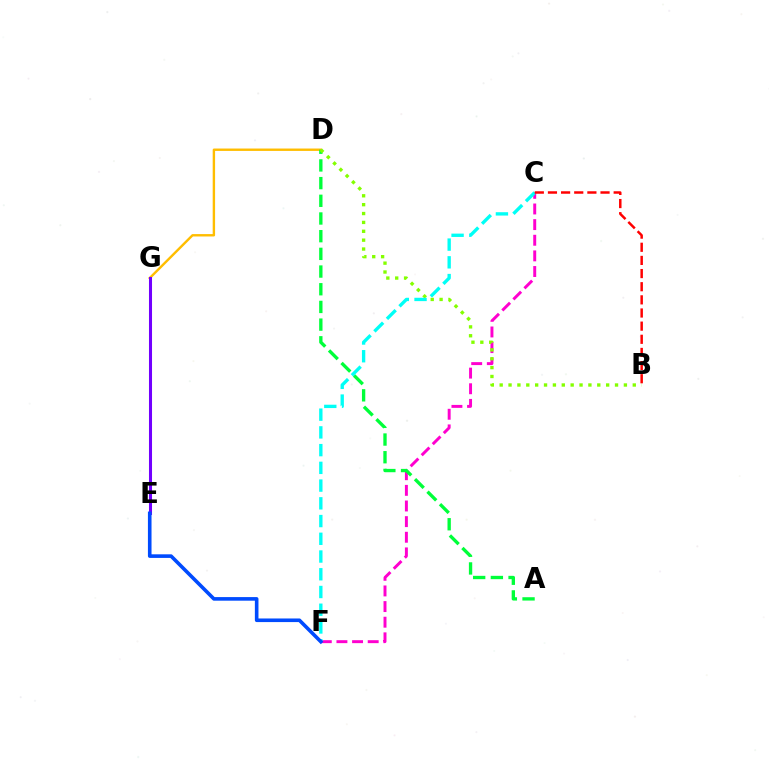{('C', 'F'): [{'color': '#ff00cf', 'line_style': 'dashed', 'thickness': 2.12}, {'color': '#00fff6', 'line_style': 'dashed', 'thickness': 2.41}], ('D', 'G'): [{'color': '#ffbd00', 'line_style': 'solid', 'thickness': 1.72}], ('A', 'D'): [{'color': '#00ff39', 'line_style': 'dashed', 'thickness': 2.4}], ('B', 'D'): [{'color': '#84ff00', 'line_style': 'dotted', 'thickness': 2.41}], ('E', 'G'): [{'color': '#7200ff', 'line_style': 'solid', 'thickness': 2.19}], ('B', 'C'): [{'color': '#ff0000', 'line_style': 'dashed', 'thickness': 1.79}], ('E', 'F'): [{'color': '#004bff', 'line_style': 'solid', 'thickness': 2.6}]}